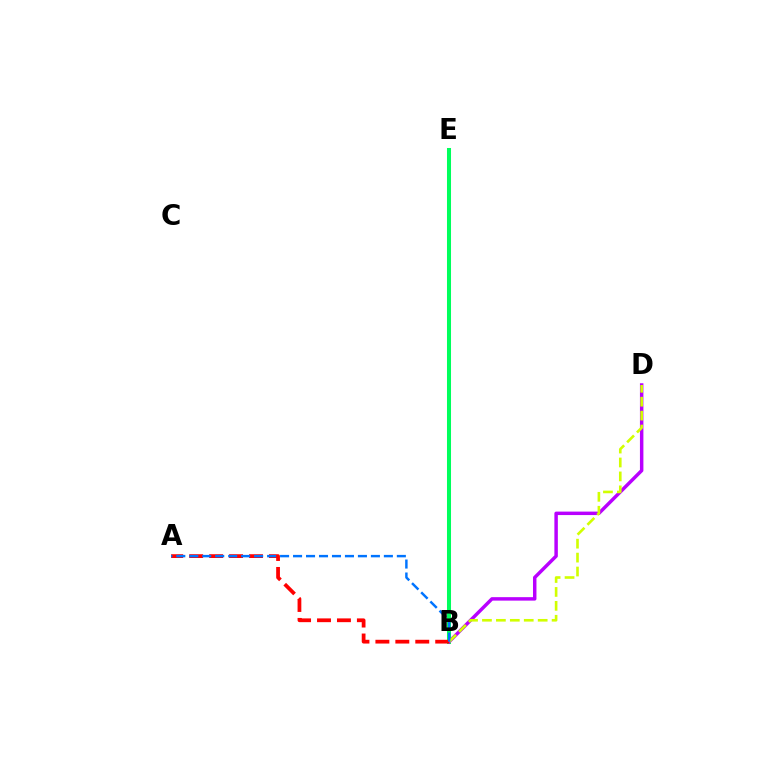{('B', 'E'): [{'color': '#00ff5c', 'line_style': 'solid', 'thickness': 2.9}], ('B', 'D'): [{'color': '#b900ff', 'line_style': 'solid', 'thickness': 2.49}, {'color': '#d1ff00', 'line_style': 'dashed', 'thickness': 1.89}], ('A', 'B'): [{'color': '#ff0000', 'line_style': 'dashed', 'thickness': 2.71}, {'color': '#0074ff', 'line_style': 'dashed', 'thickness': 1.76}]}